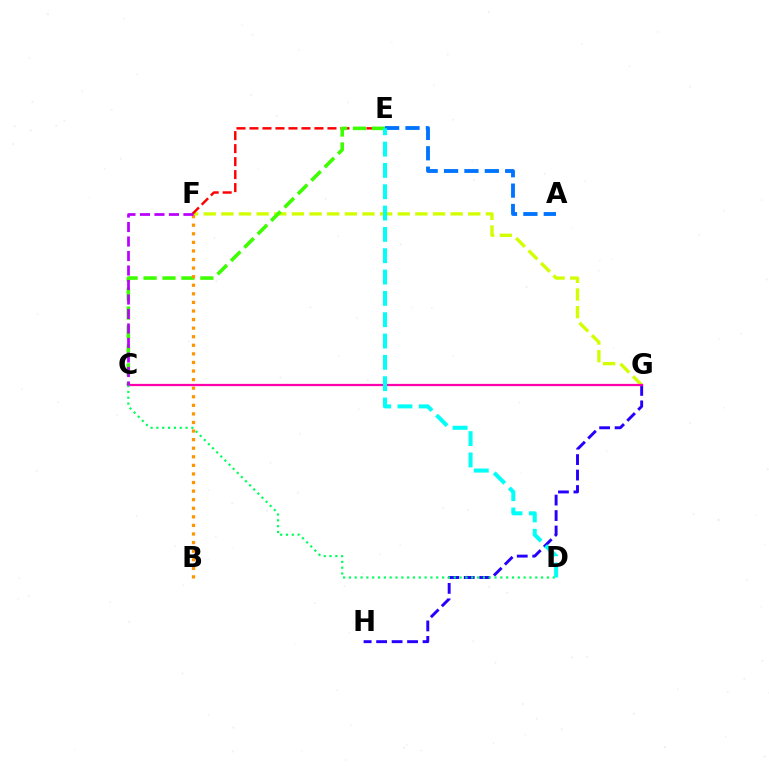{('F', 'G'): [{'color': '#d1ff00', 'line_style': 'dashed', 'thickness': 2.4}], ('E', 'F'): [{'color': '#ff0000', 'line_style': 'dashed', 'thickness': 1.77}], ('C', 'E'): [{'color': '#3dff00', 'line_style': 'dashed', 'thickness': 2.57}], ('G', 'H'): [{'color': '#2500ff', 'line_style': 'dashed', 'thickness': 2.1}], ('B', 'F'): [{'color': '#ff9400', 'line_style': 'dotted', 'thickness': 2.33}], ('C', 'G'): [{'color': '#ff00ac', 'line_style': 'solid', 'thickness': 1.63}], ('C', 'D'): [{'color': '#00ff5c', 'line_style': 'dotted', 'thickness': 1.58}], ('A', 'E'): [{'color': '#0074ff', 'line_style': 'dashed', 'thickness': 2.77}], ('D', 'E'): [{'color': '#00fff6', 'line_style': 'dashed', 'thickness': 2.9}], ('C', 'F'): [{'color': '#b900ff', 'line_style': 'dashed', 'thickness': 1.97}]}